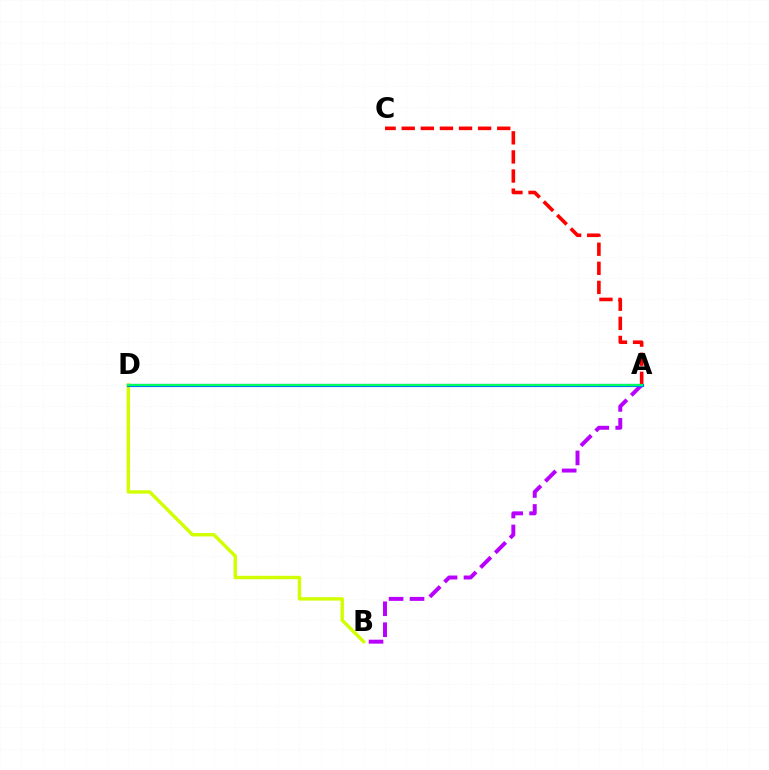{('A', 'B'): [{'color': '#b900ff', 'line_style': 'dashed', 'thickness': 2.85}], ('A', 'C'): [{'color': '#ff0000', 'line_style': 'dashed', 'thickness': 2.59}], ('B', 'D'): [{'color': '#d1ff00', 'line_style': 'solid', 'thickness': 2.46}], ('A', 'D'): [{'color': '#0074ff', 'line_style': 'solid', 'thickness': 2.29}, {'color': '#00ff5c', 'line_style': 'solid', 'thickness': 1.57}]}